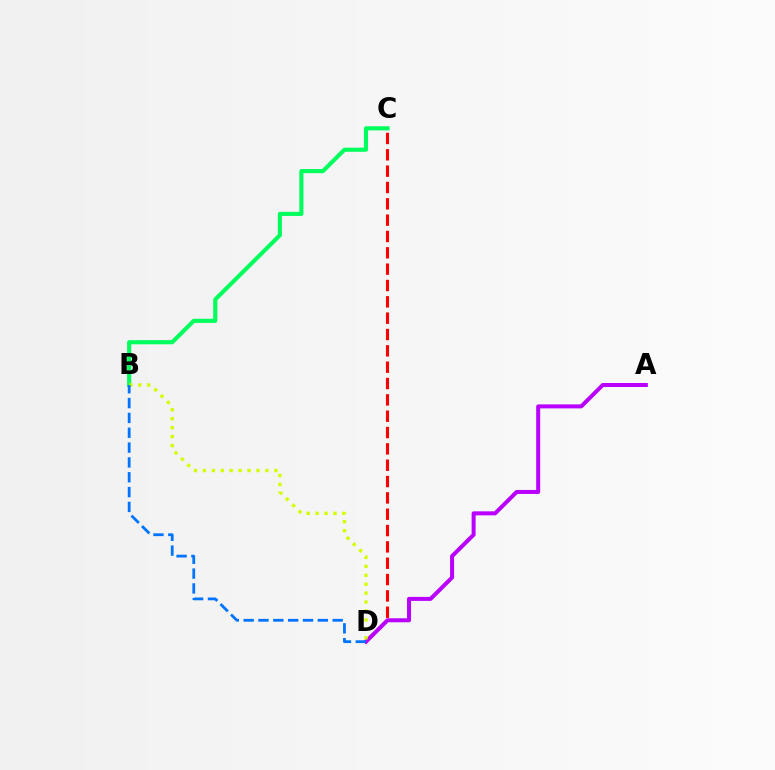{('C', 'D'): [{'color': '#ff0000', 'line_style': 'dashed', 'thickness': 2.22}], ('B', 'C'): [{'color': '#00ff5c', 'line_style': 'solid', 'thickness': 2.98}], ('A', 'D'): [{'color': '#b900ff', 'line_style': 'solid', 'thickness': 2.88}], ('B', 'D'): [{'color': '#d1ff00', 'line_style': 'dotted', 'thickness': 2.43}, {'color': '#0074ff', 'line_style': 'dashed', 'thickness': 2.02}]}